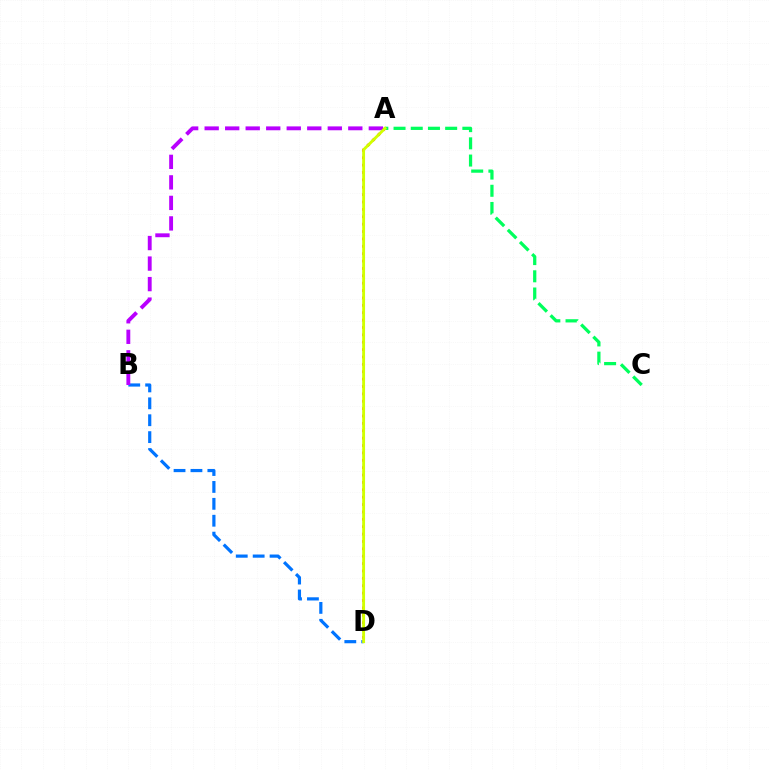{('B', 'D'): [{'color': '#0074ff', 'line_style': 'dashed', 'thickness': 2.3}], ('A', 'D'): [{'color': '#ff0000', 'line_style': 'dotted', 'thickness': 2.0}, {'color': '#d1ff00', 'line_style': 'solid', 'thickness': 2.07}], ('A', 'B'): [{'color': '#b900ff', 'line_style': 'dashed', 'thickness': 2.79}], ('A', 'C'): [{'color': '#00ff5c', 'line_style': 'dashed', 'thickness': 2.34}]}